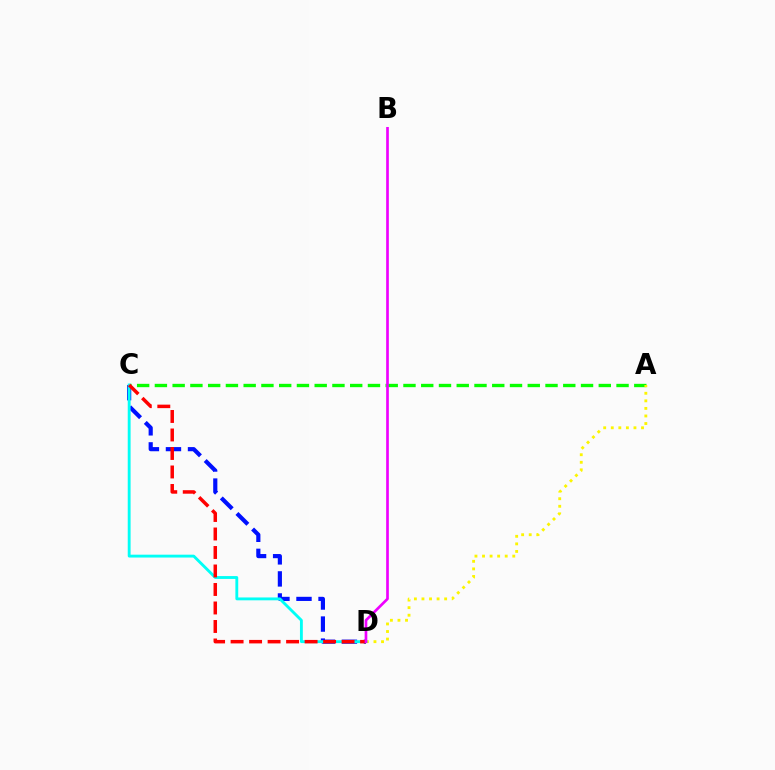{('C', 'D'): [{'color': '#0010ff', 'line_style': 'dashed', 'thickness': 3.0}, {'color': '#00fff6', 'line_style': 'solid', 'thickness': 2.06}, {'color': '#ff0000', 'line_style': 'dashed', 'thickness': 2.51}], ('A', 'C'): [{'color': '#08ff00', 'line_style': 'dashed', 'thickness': 2.41}], ('A', 'D'): [{'color': '#fcf500', 'line_style': 'dotted', 'thickness': 2.06}], ('B', 'D'): [{'color': '#ee00ff', 'line_style': 'solid', 'thickness': 1.93}]}